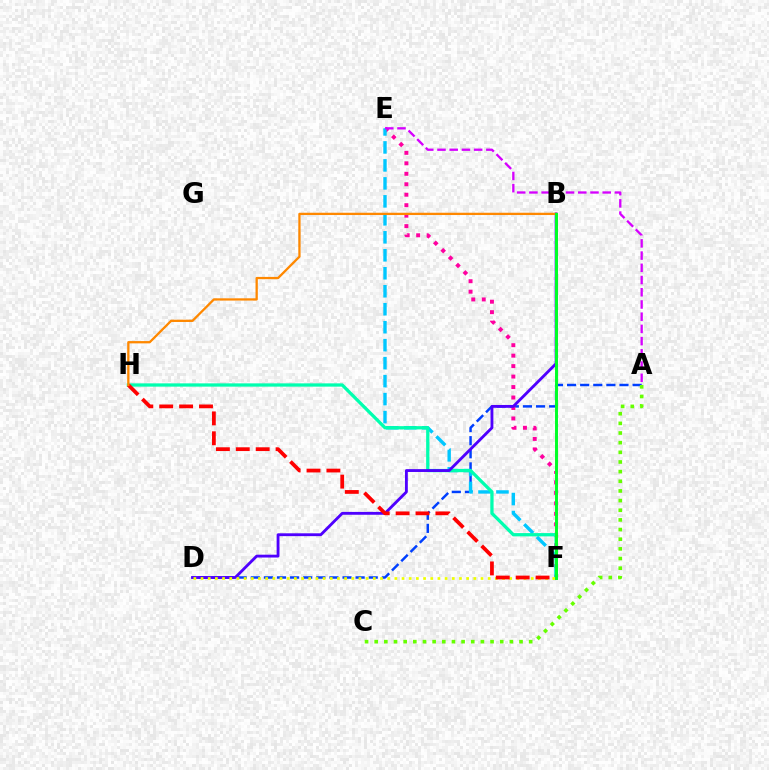{('A', 'D'): [{'color': '#003fff', 'line_style': 'dashed', 'thickness': 1.78}], ('E', 'F'): [{'color': '#ff00a0', 'line_style': 'dotted', 'thickness': 2.84}, {'color': '#00c7ff', 'line_style': 'dashed', 'thickness': 2.44}], ('F', 'H'): [{'color': '#00ffaf', 'line_style': 'solid', 'thickness': 2.36}, {'color': '#ff0000', 'line_style': 'dashed', 'thickness': 2.7}], ('B', 'D'): [{'color': '#4f00ff', 'line_style': 'solid', 'thickness': 2.05}], ('D', 'F'): [{'color': '#eeff00', 'line_style': 'dotted', 'thickness': 1.95}], ('B', 'H'): [{'color': '#ff8800', 'line_style': 'solid', 'thickness': 1.65}], ('A', 'E'): [{'color': '#d600ff', 'line_style': 'dashed', 'thickness': 1.66}], ('B', 'F'): [{'color': '#00ff27', 'line_style': 'solid', 'thickness': 2.13}], ('A', 'C'): [{'color': '#66ff00', 'line_style': 'dotted', 'thickness': 2.62}]}